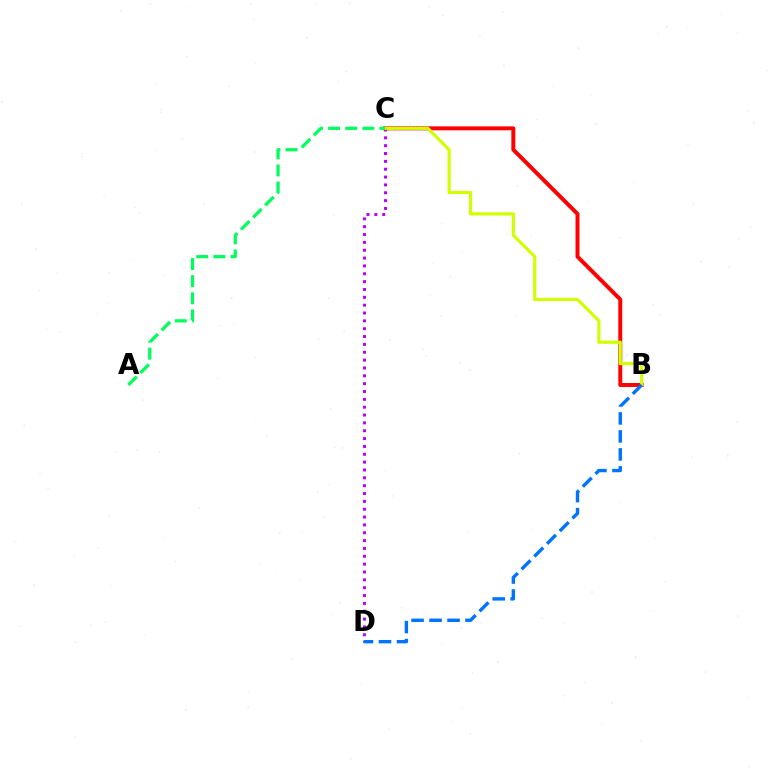{('C', 'D'): [{'color': '#b900ff', 'line_style': 'dotted', 'thickness': 2.13}], ('B', 'C'): [{'color': '#ff0000', 'line_style': 'solid', 'thickness': 2.85}, {'color': '#d1ff00', 'line_style': 'solid', 'thickness': 2.29}], ('B', 'D'): [{'color': '#0074ff', 'line_style': 'dashed', 'thickness': 2.44}], ('A', 'C'): [{'color': '#00ff5c', 'line_style': 'dashed', 'thickness': 2.33}]}